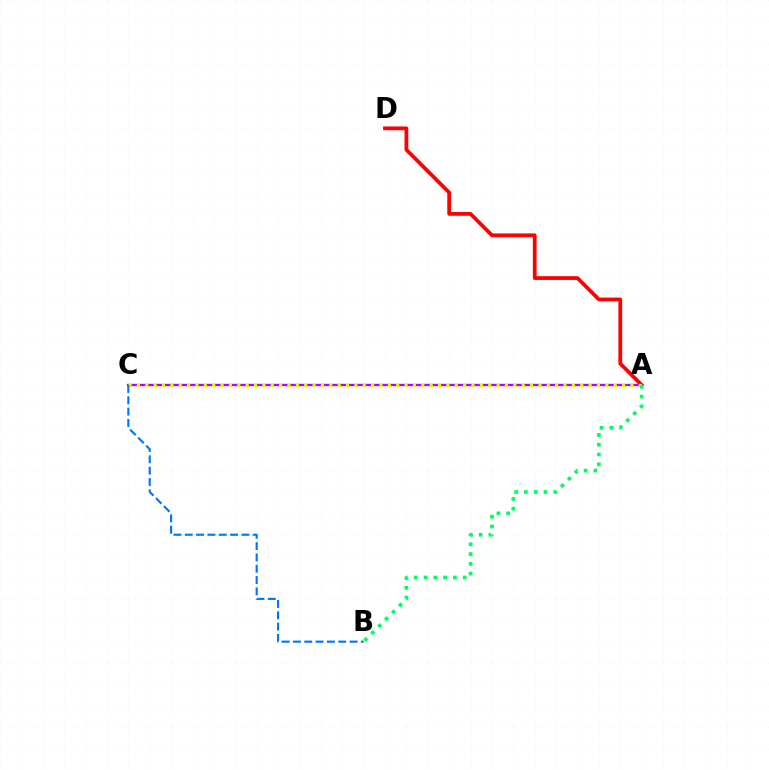{('A', 'D'): [{'color': '#ff0000', 'line_style': 'solid', 'thickness': 2.71}], ('A', 'C'): [{'color': '#b900ff', 'line_style': 'solid', 'thickness': 1.68}, {'color': '#d1ff00', 'line_style': 'dotted', 'thickness': 2.27}], ('B', 'C'): [{'color': '#0074ff', 'line_style': 'dashed', 'thickness': 1.54}], ('A', 'B'): [{'color': '#00ff5c', 'line_style': 'dotted', 'thickness': 2.66}]}